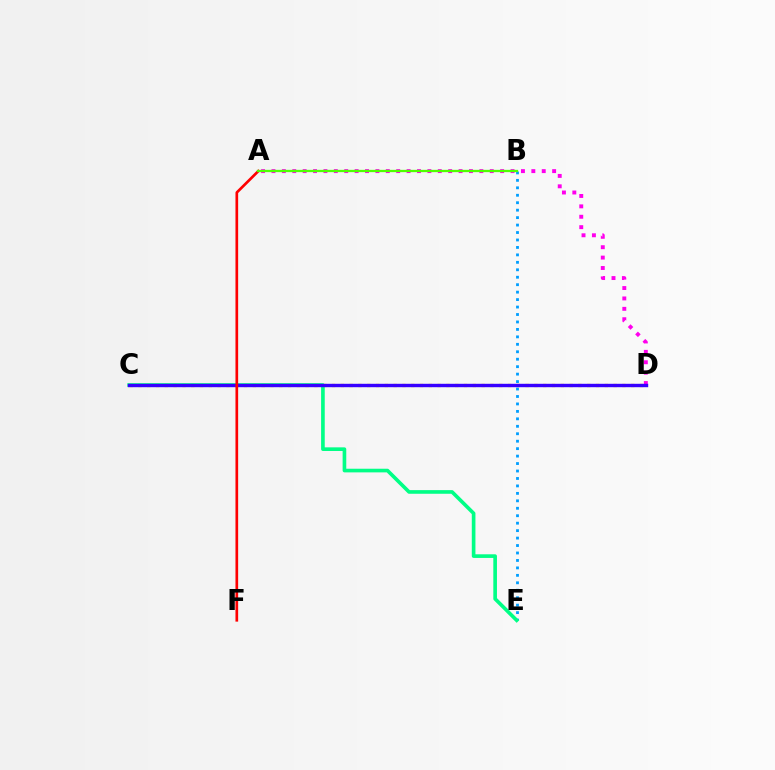{('B', 'E'): [{'color': '#009eff', 'line_style': 'dotted', 'thickness': 2.02}], ('C', 'D'): [{'color': '#ffd500', 'line_style': 'dotted', 'thickness': 2.39}, {'color': '#3700ff', 'line_style': 'solid', 'thickness': 2.45}], ('C', 'E'): [{'color': '#00ff86', 'line_style': 'solid', 'thickness': 2.62}], ('A', 'D'): [{'color': '#ff00ed', 'line_style': 'dotted', 'thickness': 2.82}], ('A', 'F'): [{'color': '#ff0000', 'line_style': 'solid', 'thickness': 1.93}], ('A', 'B'): [{'color': '#4fff00', 'line_style': 'solid', 'thickness': 1.65}]}